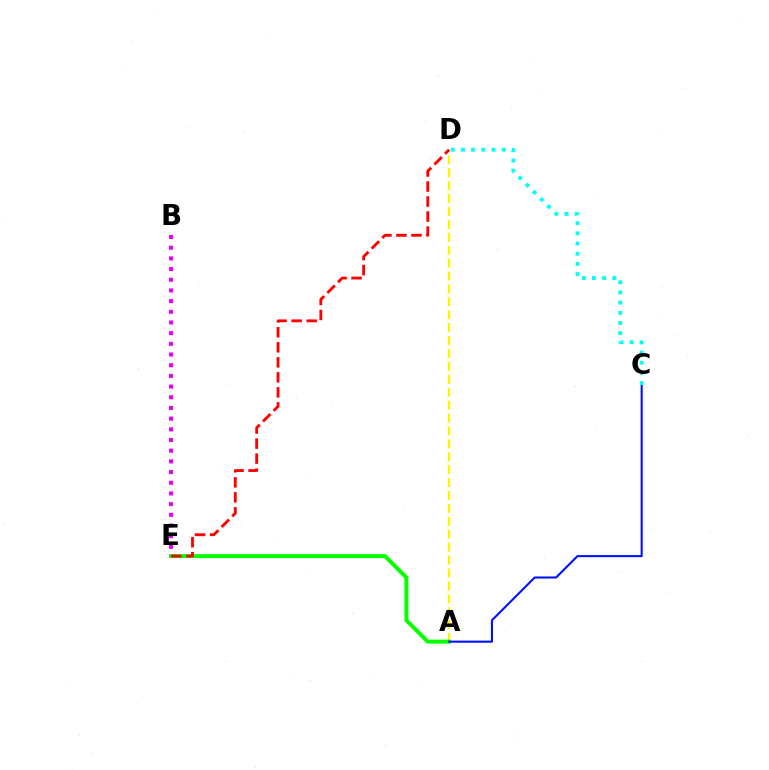{('A', 'D'): [{'color': '#fcf500', 'line_style': 'dashed', 'thickness': 1.75}], ('A', 'E'): [{'color': '#08ff00', 'line_style': 'solid', 'thickness': 2.87}], ('D', 'E'): [{'color': '#ff0000', 'line_style': 'dashed', 'thickness': 2.04}], ('A', 'C'): [{'color': '#0010ff', 'line_style': 'solid', 'thickness': 1.5}], ('B', 'E'): [{'color': '#ee00ff', 'line_style': 'dotted', 'thickness': 2.9}], ('C', 'D'): [{'color': '#00fff6', 'line_style': 'dotted', 'thickness': 2.77}]}